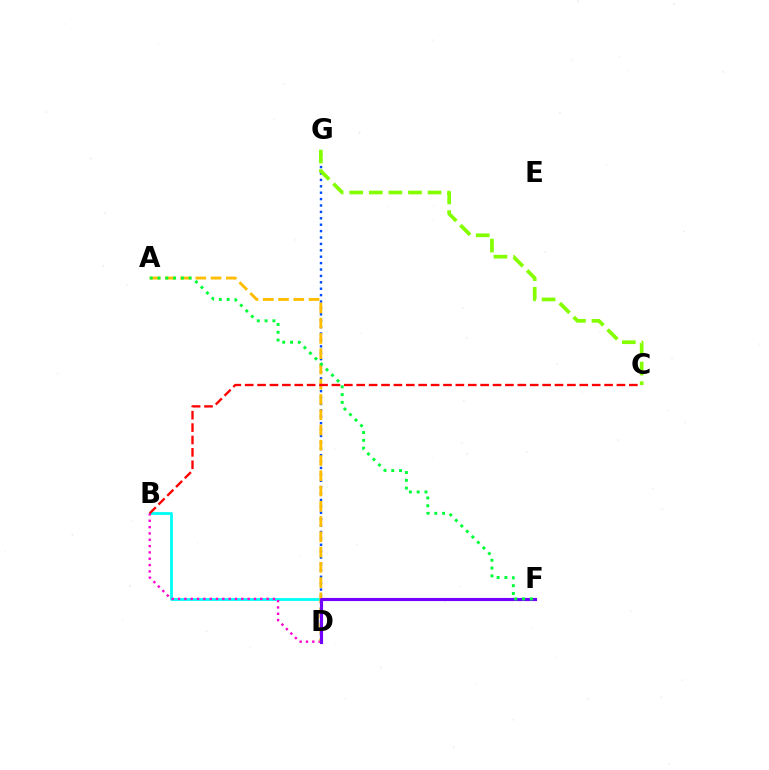{('B', 'F'): [{'color': '#00fff6', 'line_style': 'solid', 'thickness': 2.02}], ('B', 'D'): [{'color': '#ff00cf', 'line_style': 'dotted', 'thickness': 1.72}], ('D', 'G'): [{'color': '#004bff', 'line_style': 'dotted', 'thickness': 1.74}], ('A', 'D'): [{'color': '#ffbd00', 'line_style': 'dashed', 'thickness': 2.07}], ('D', 'F'): [{'color': '#7200ff', 'line_style': 'solid', 'thickness': 2.25}], ('A', 'F'): [{'color': '#00ff39', 'line_style': 'dotted', 'thickness': 2.12}], ('B', 'C'): [{'color': '#ff0000', 'line_style': 'dashed', 'thickness': 1.68}], ('C', 'G'): [{'color': '#84ff00', 'line_style': 'dashed', 'thickness': 2.66}]}